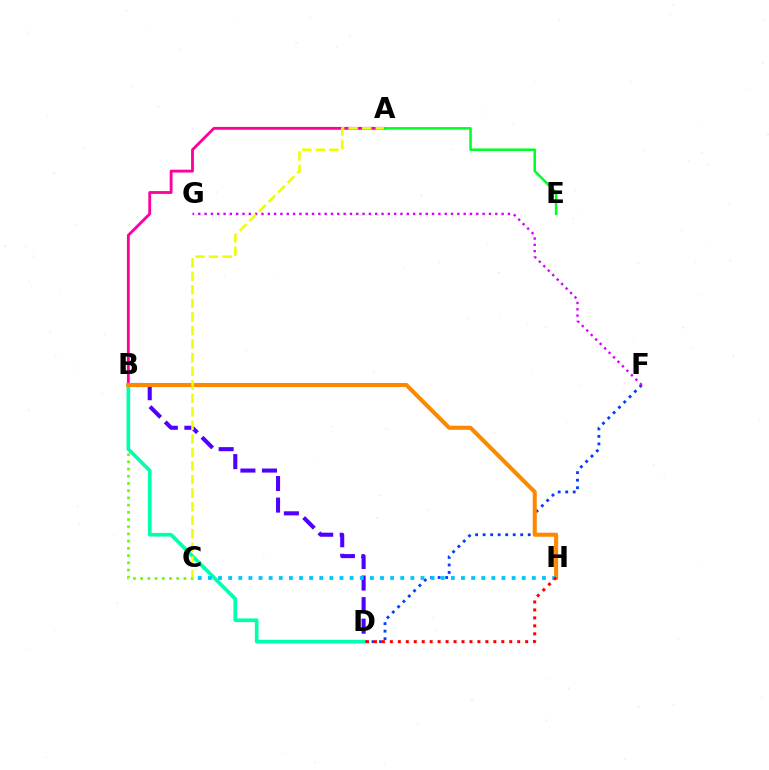{('D', 'F'): [{'color': '#003fff', 'line_style': 'dotted', 'thickness': 2.04}], ('B', 'D'): [{'color': '#4f00ff', 'line_style': 'dashed', 'thickness': 2.93}, {'color': '#00ffaf', 'line_style': 'solid', 'thickness': 2.65}], ('A', 'B'): [{'color': '#ff00a0', 'line_style': 'solid', 'thickness': 2.05}], ('B', 'C'): [{'color': '#66ff00', 'line_style': 'dotted', 'thickness': 1.96}], ('F', 'G'): [{'color': '#d600ff', 'line_style': 'dotted', 'thickness': 1.72}], ('B', 'H'): [{'color': '#ff8800', 'line_style': 'solid', 'thickness': 2.93}], ('A', 'C'): [{'color': '#eeff00', 'line_style': 'dashed', 'thickness': 1.84}], ('C', 'H'): [{'color': '#00c7ff', 'line_style': 'dotted', 'thickness': 2.75}], ('A', 'E'): [{'color': '#00ff27', 'line_style': 'solid', 'thickness': 1.82}], ('D', 'H'): [{'color': '#ff0000', 'line_style': 'dotted', 'thickness': 2.16}]}